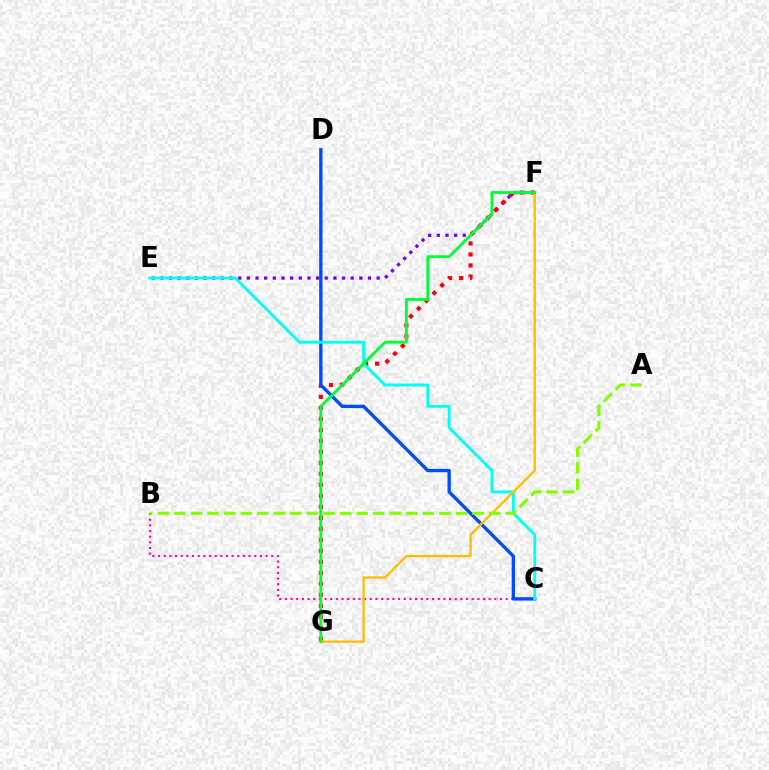{('E', 'F'): [{'color': '#7200ff', 'line_style': 'dotted', 'thickness': 2.35}], ('F', 'G'): [{'color': '#ff0000', 'line_style': 'dotted', 'thickness': 2.99}, {'color': '#ffbd00', 'line_style': 'solid', 'thickness': 1.67}, {'color': '#00ff39', 'line_style': 'solid', 'thickness': 2.05}], ('B', 'C'): [{'color': '#ff00cf', 'line_style': 'dotted', 'thickness': 1.54}], ('C', 'D'): [{'color': '#004bff', 'line_style': 'solid', 'thickness': 2.4}], ('C', 'E'): [{'color': '#00fff6', 'line_style': 'solid', 'thickness': 2.05}], ('A', 'B'): [{'color': '#84ff00', 'line_style': 'dashed', 'thickness': 2.25}]}